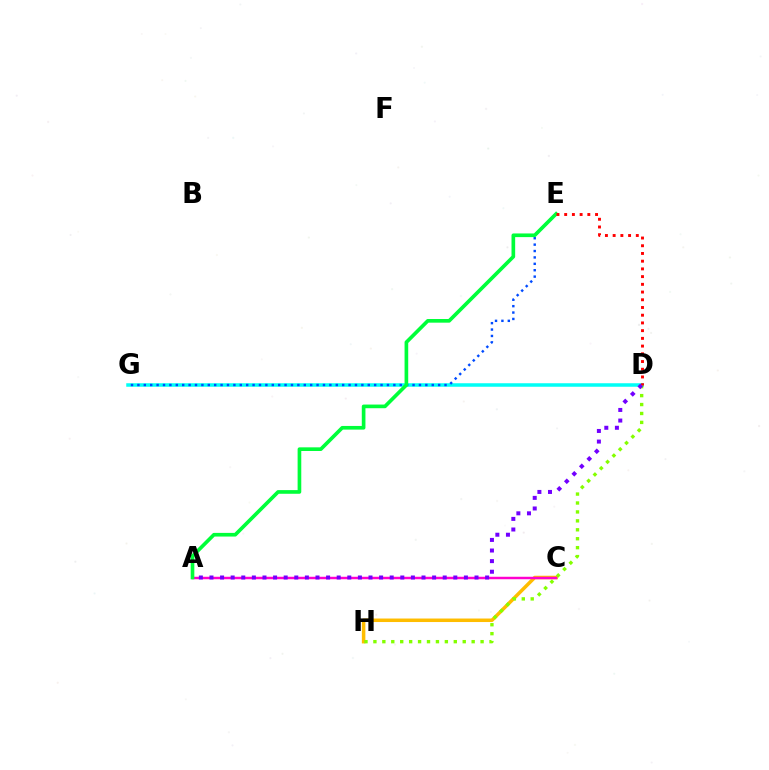{('D', 'G'): [{'color': '#00fff6', 'line_style': 'solid', 'thickness': 2.53}], ('C', 'H'): [{'color': '#ffbd00', 'line_style': 'solid', 'thickness': 2.53}], ('D', 'H'): [{'color': '#84ff00', 'line_style': 'dotted', 'thickness': 2.43}], ('E', 'G'): [{'color': '#004bff', 'line_style': 'dotted', 'thickness': 1.74}], ('A', 'C'): [{'color': '#ff00cf', 'line_style': 'solid', 'thickness': 1.77}], ('A', 'E'): [{'color': '#00ff39', 'line_style': 'solid', 'thickness': 2.64}], ('D', 'E'): [{'color': '#ff0000', 'line_style': 'dotted', 'thickness': 2.1}], ('A', 'D'): [{'color': '#7200ff', 'line_style': 'dotted', 'thickness': 2.88}]}